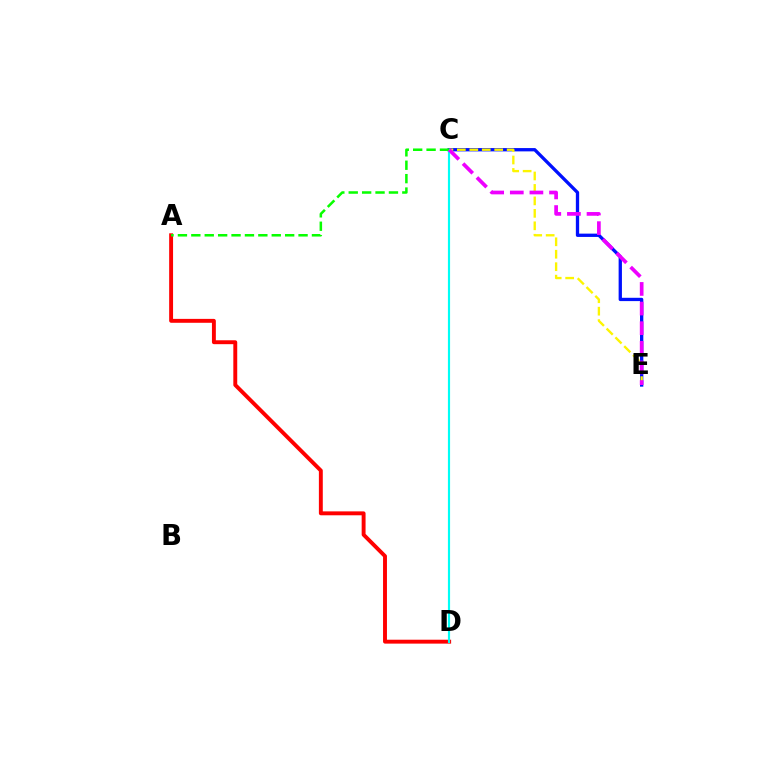{('A', 'D'): [{'color': '#ff0000', 'line_style': 'solid', 'thickness': 2.81}], ('C', 'E'): [{'color': '#0010ff', 'line_style': 'solid', 'thickness': 2.38}, {'color': '#fcf500', 'line_style': 'dashed', 'thickness': 1.69}, {'color': '#ee00ff', 'line_style': 'dashed', 'thickness': 2.67}], ('C', 'D'): [{'color': '#00fff6', 'line_style': 'solid', 'thickness': 1.56}], ('A', 'C'): [{'color': '#08ff00', 'line_style': 'dashed', 'thickness': 1.82}]}